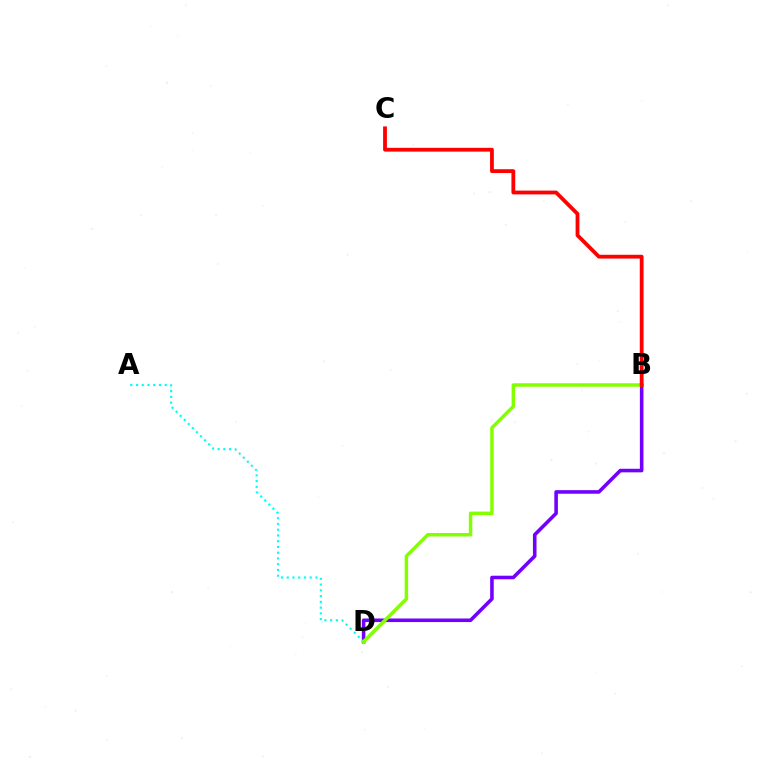{('B', 'D'): [{'color': '#7200ff', 'line_style': 'solid', 'thickness': 2.58}, {'color': '#84ff00', 'line_style': 'solid', 'thickness': 2.5}], ('A', 'D'): [{'color': '#00fff6', 'line_style': 'dotted', 'thickness': 1.56}], ('B', 'C'): [{'color': '#ff0000', 'line_style': 'solid', 'thickness': 2.73}]}